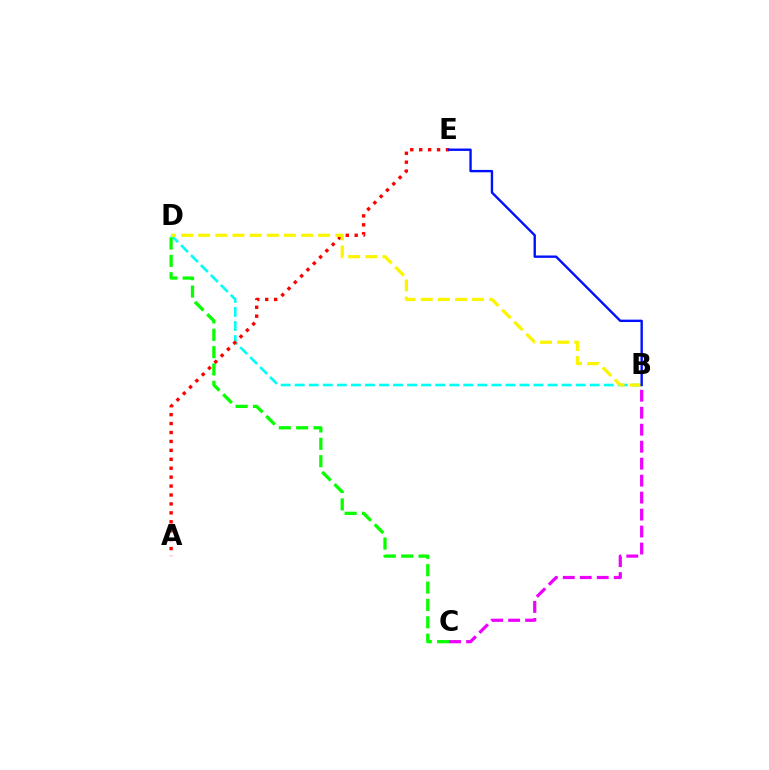{('B', 'D'): [{'color': '#00fff6', 'line_style': 'dashed', 'thickness': 1.91}, {'color': '#fcf500', 'line_style': 'dashed', 'thickness': 2.33}], ('C', 'D'): [{'color': '#08ff00', 'line_style': 'dashed', 'thickness': 2.36}], ('A', 'E'): [{'color': '#ff0000', 'line_style': 'dotted', 'thickness': 2.43}], ('B', 'E'): [{'color': '#0010ff', 'line_style': 'solid', 'thickness': 1.71}], ('B', 'C'): [{'color': '#ee00ff', 'line_style': 'dashed', 'thickness': 2.31}]}